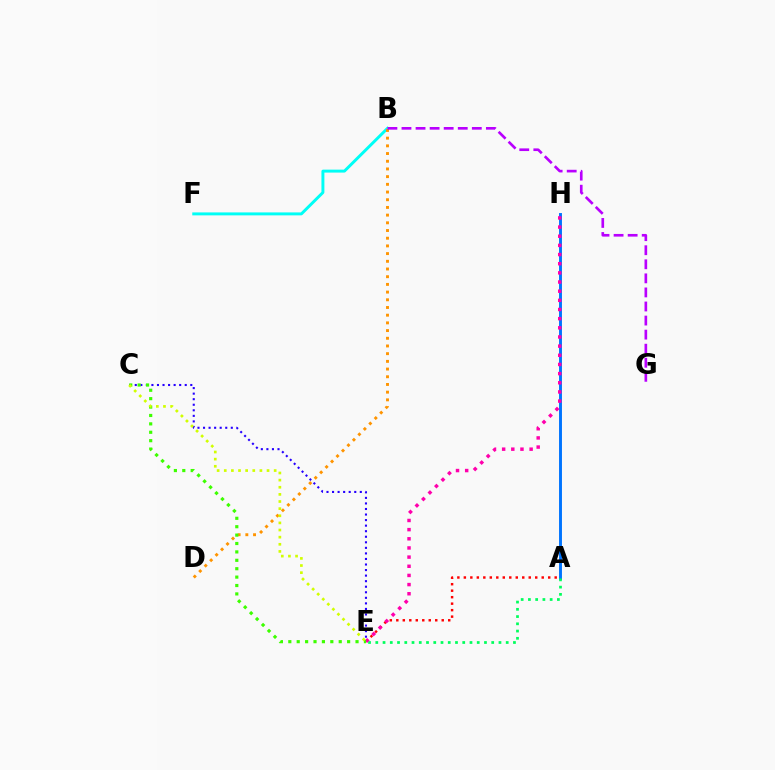{('A', 'H'): [{'color': '#0074ff', 'line_style': 'solid', 'thickness': 2.1}], ('A', 'E'): [{'color': '#00ff5c', 'line_style': 'dotted', 'thickness': 1.97}, {'color': '#ff0000', 'line_style': 'dotted', 'thickness': 1.76}], ('B', 'F'): [{'color': '#00fff6', 'line_style': 'solid', 'thickness': 2.12}], ('C', 'E'): [{'color': '#2500ff', 'line_style': 'dotted', 'thickness': 1.51}, {'color': '#3dff00', 'line_style': 'dotted', 'thickness': 2.28}, {'color': '#d1ff00', 'line_style': 'dotted', 'thickness': 1.94}], ('E', 'H'): [{'color': '#ff00ac', 'line_style': 'dotted', 'thickness': 2.49}], ('B', 'D'): [{'color': '#ff9400', 'line_style': 'dotted', 'thickness': 2.09}], ('B', 'G'): [{'color': '#b900ff', 'line_style': 'dashed', 'thickness': 1.91}]}